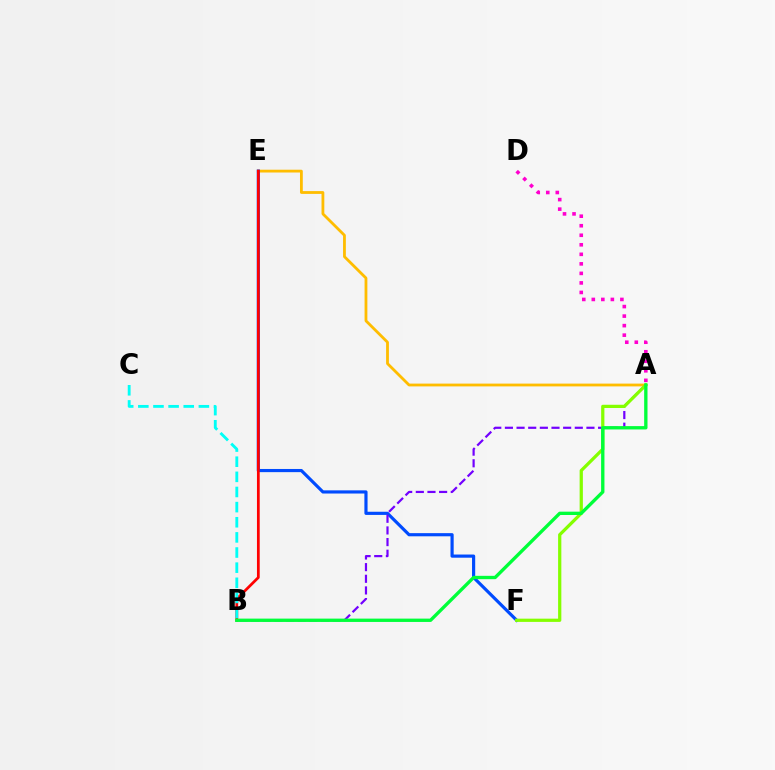{('A', 'E'): [{'color': '#ffbd00', 'line_style': 'solid', 'thickness': 2.01}], ('E', 'F'): [{'color': '#004bff', 'line_style': 'solid', 'thickness': 2.28}], ('A', 'B'): [{'color': '#7200ff', 'line_style': 'dashed', 'thickness': 1.58}, {'color': '#00ff39', 'line_style': 'solid', 'thickness': 2.4}], ('B', 'E'): [{'color': '#ff0000', 'line_style': 'solid', 'thickness': 1.98}], ('B', 'C'): [{'color': '#00fff6', 'line_style': 'dashed', 'thickness': 2.06}], ('A', 'F'): [{'color': '#84ff00', 'line_style': 'solid', 'thickness': 2.33}], ('A', 'D'): [{'color': '#ff00cf', 'line_style': 'dotted', 'thickness': 2.59}]}